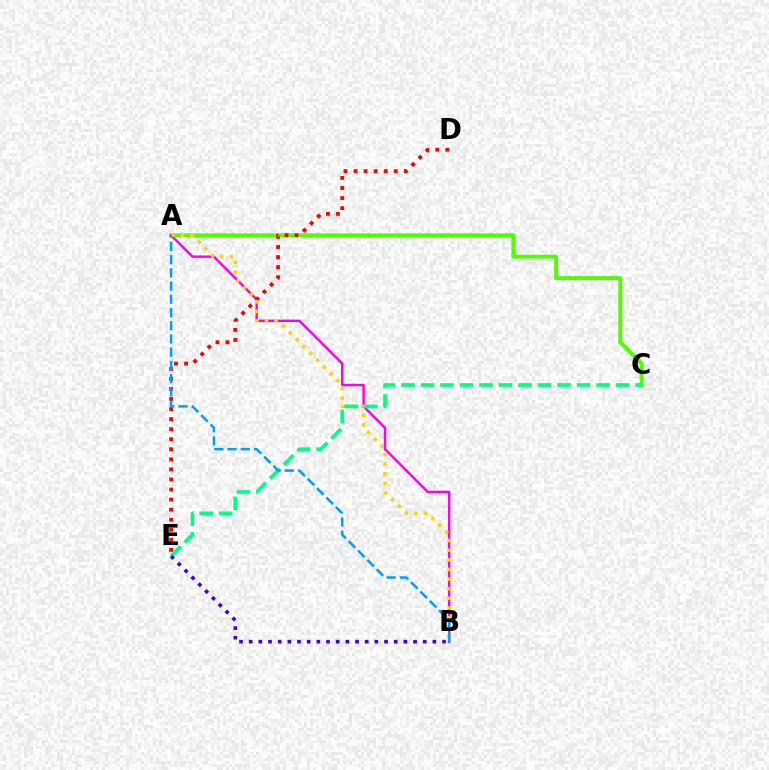{('A', 'C'): [{'color': '#4fff00', 'line_style': 'solid', 'thickness': 2.79}], ('A', 'B'): [{'color': '#ff00ed', 'line_style': 'solid', 'thickness': 1.75}, {'color': '#ffd500', 'line_style': 'dotted', 'thickness': 2.62}, {'color': '#009eff', 'line_style': 'dashed', 'thickness': 1.8}], ('D', 'E'): [{'color': '#ff0000', 'line_style': 'dotted', 'thickness': 2.73}], ('C', 'E'): [{'color': '#00ff86', 'line_style': 'dashed', 'thickness': 2.65}], ('B', 'E'): [{'color': '#3700ff', 'line_style': 'dotted', 'thickness': 2.63}]}